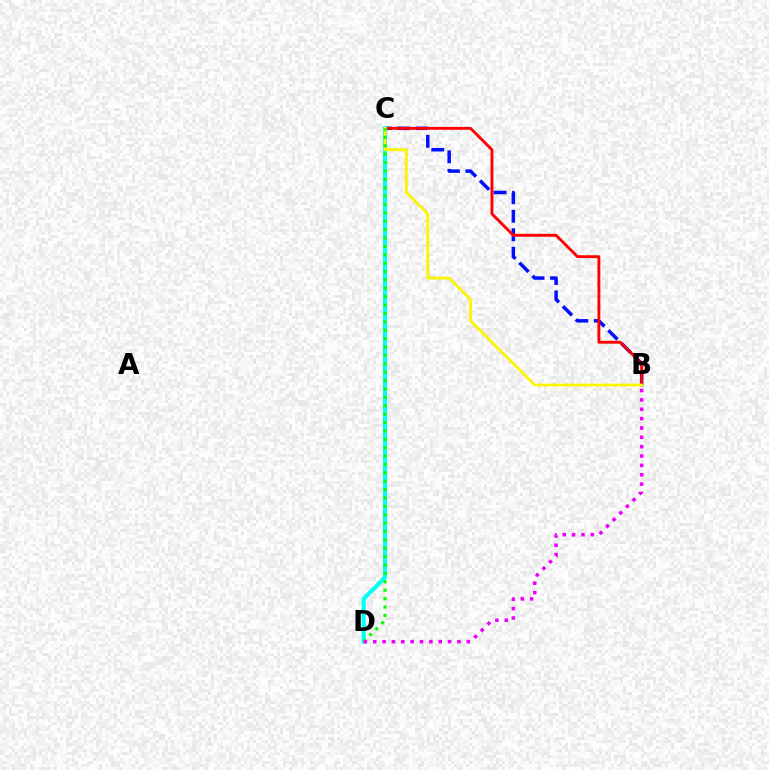{('B', 'C'): [{'color': '#0010ff', 'line_style': 'dashed', 'thickness': 2.51}, {'color': '#ff0000', 'line_style': 'solid', 'thickness': 2.07}, {'color': '#fcf500', 'line_style': 'solid', 'thickness': 2.0}], ('C', 'D'): [{'color': '#00fff6', 'line_style': 'solid', 'thickness': 2.96}, {'color': '#08ff00', 'line_style': 'dotted', 'thickness': 2.28}], ('B', 'D'): [{'color': '#ee00ff', 'line_style': 'dotted', 'thickness': 2.54}]}